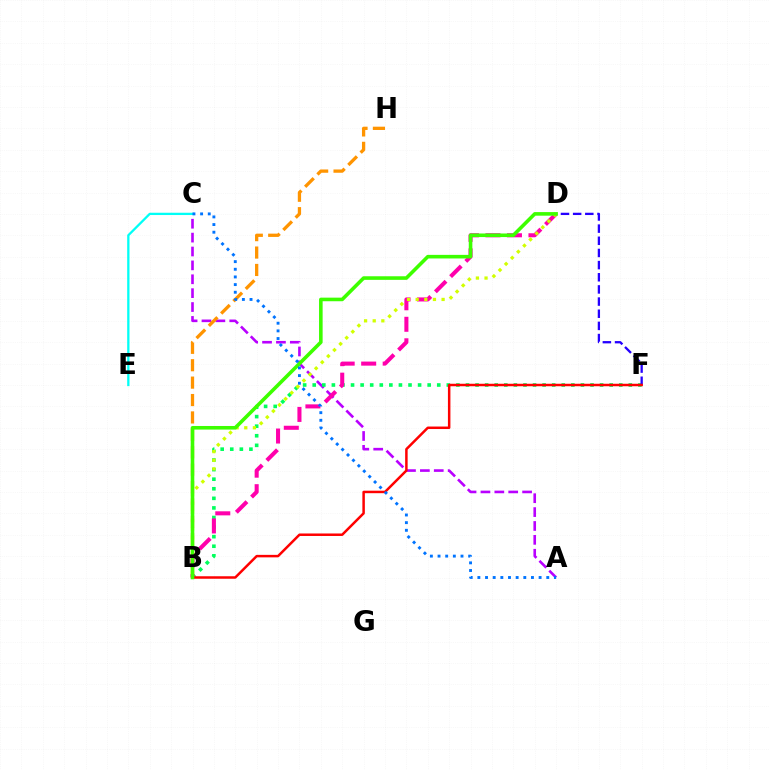{('A', 'C'): [{'color': '#b900ff', 'line_style': 'dashed', 'thickness': 1.89}, {'color': '#0074ff', 'line_style': 'dotted', 'thickness': 2.08}], ('B', 'F'): [{'color': '#00ff5c', 'line_style': 'dotted', 'thickness': 2.6}, {'color': '#ff0000', 'line_style': 'solid', 'thickness': 1.79}], ('B', 'D'): [{'color': '#ff00ac', 'line_style': 'dashed', 'thickness': 2.92}, {'color': '#d1ff00', 'line_style': 'dotted', 'thickness': 2.35}, {'color': '#3dff00', 'line_style': 'solid', 'thickness': 2.59}], ('C', 'E'): [{'color': '#00fff6', 'line_style': 'solid', 'thickness': 1.65}], ('D', 'F'): [{'color': '#2500ff', 'line_style': 'dashed', 'thickness': 1.65}], ('B', 'H'): [{'color': '#ff9400', 'line_style': 'dashed', 'thickness': 2.36}]}